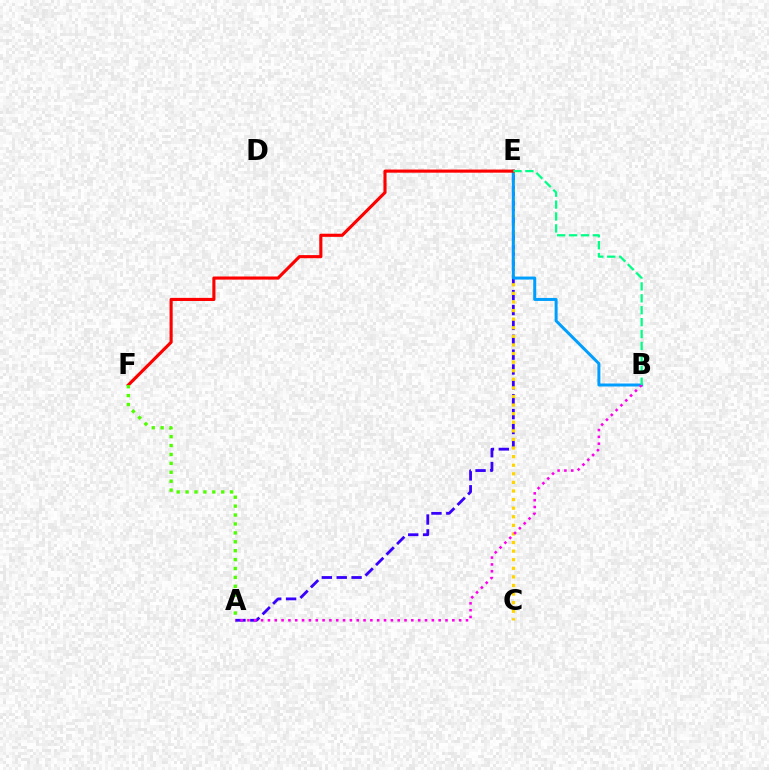{('A', 'E'): [{'color': '#3700ff', 'line_style': 'dashed', 'thickness': 2.02}], ('C', 'E'): [{'color': '#ffd500', 'line_style': 'dotted', 'thickness': 2.33}], ('B', 'E'): [{'color': '#009eff', 'line_style': 'solid', 'thickness': 2.15}, {'color': '#00ff86', 'line_style': 'dashed', 'thickness': 1.62}], ('A', 'B'): [{'color': '#ff00ed', 'line_style': 'dotted', 'thickness': 1.86}], ('E', 'F'): [{'color': '#ff0000', 'line_style': 'solid', 'thickness': 2.25}], ('A', 'F'): [{'color': '#4fff00', 'line_style': 'dotted', 'thickness': 2.42}]}